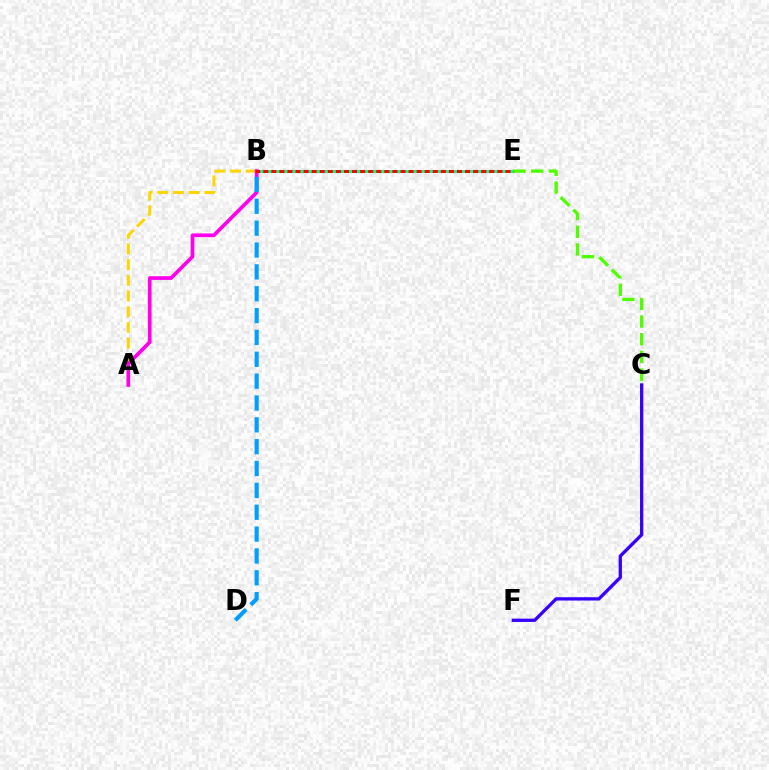{('A', 'B'): [{'color': '#ffd500', 'line_style': 'dashed', 'thickness': 2.13}, {'color': '#ff00ed', 'line_style': 'solid', 'thickness': 2.66}], ('B', 'D'): [{'color': '#009eff', 'line_style': 'dashed', 'thickness': 2.97}], ('C', 'F'): [{'color': '#3700ff', 'line_style': 'solid', 'thickness': 2.38}], ('B', 'E'): [{'color': '#ff0000', 'line_style': 'solid', 'thickness': 2.19}, {'color': '#00ff86', 'line_style': 'dotted', 'thickness': 2.19}], ('C', 'E'): [{'color': '#4fff00', 'line_style': 'dashed', 'thickness': 2.4}]}